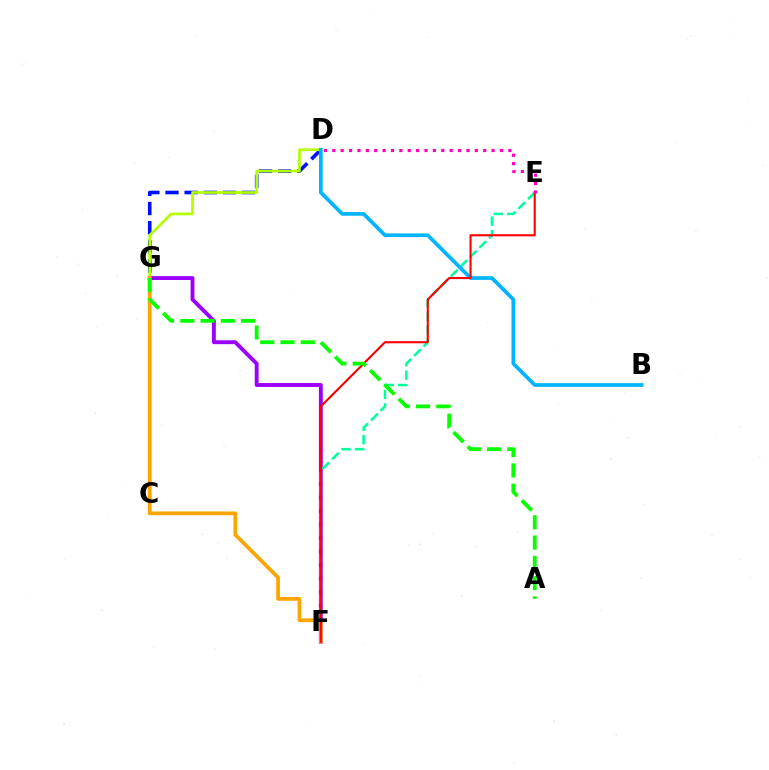{('F', 'G'): [{'color': '#9b00ff', 'line_style': 'solid', 'thickness': 2.8}, {'color': '#ffa500', 'line_style': 'solid', 'thickness': 2.7}], ('D', 'G'): [{'color': '#0010ff', 'line_style': 'dashed', 'thickness': 2.6}], ('E', 'F'): [{'color': '#00ff9d', 'line_style': 'dashed', 'thickness': 1.84}, {'color': '#ff0000', 'line_style': 'solid', 'thickness': 1.52}], ('C', 'D'): [{'color': '#b3ff00', 'line_style': 'solid', 'thickness': 1.96}], ('B', 'D'): [{'color': '#00b5ff', 'line_style': 'solid', 'thickness': 2.67}], ('D', 'E'): [{'color': '#ff00bd', 'line_style': 'dotted', 'thickness': 2.28}], ('A', 'G'): [{'color': '#08ff00', 'line_style': 'dashed', 'thickness': 2.75}]}